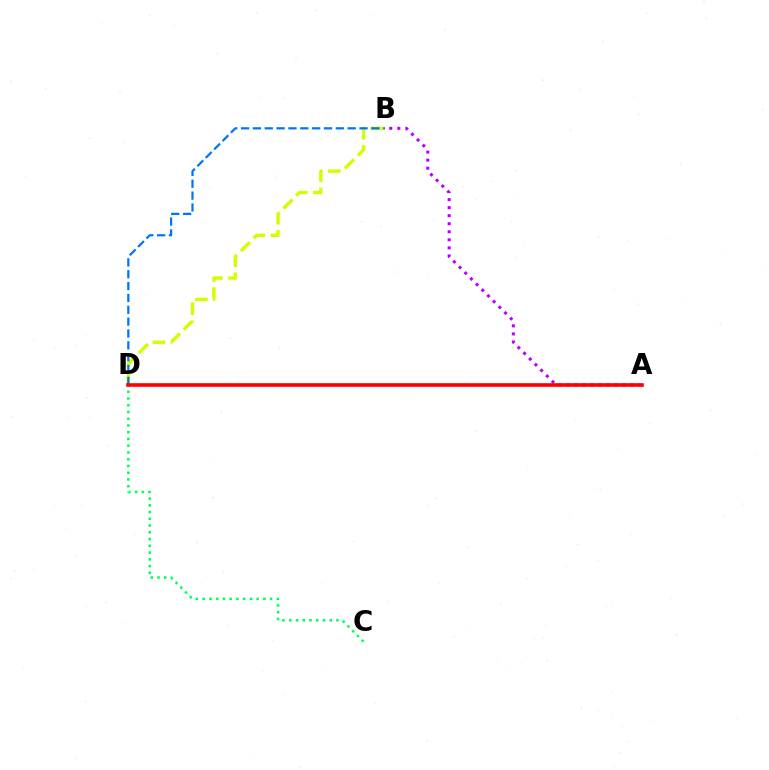{('B', 'D'): [{'color': '#d1ff00', 'line_style': 'dashed', 'thickness': 2.47}, {'color': '#0074ff', 'line_style': 'dashed', 'thickness': 1.61}], ('C', 'D'): [{'color': '#00ff5c', 'line_style': 'dotted', 'thickness': 1.83}], ('A', 'B'): [{'color': '#b900ff', 'line_style': 'dotted', 'thickness': 2.19}], ('A', 'D'): [{'color': '#ff0000', 'line_style': 'solid', 'thickness': 2.6}]}